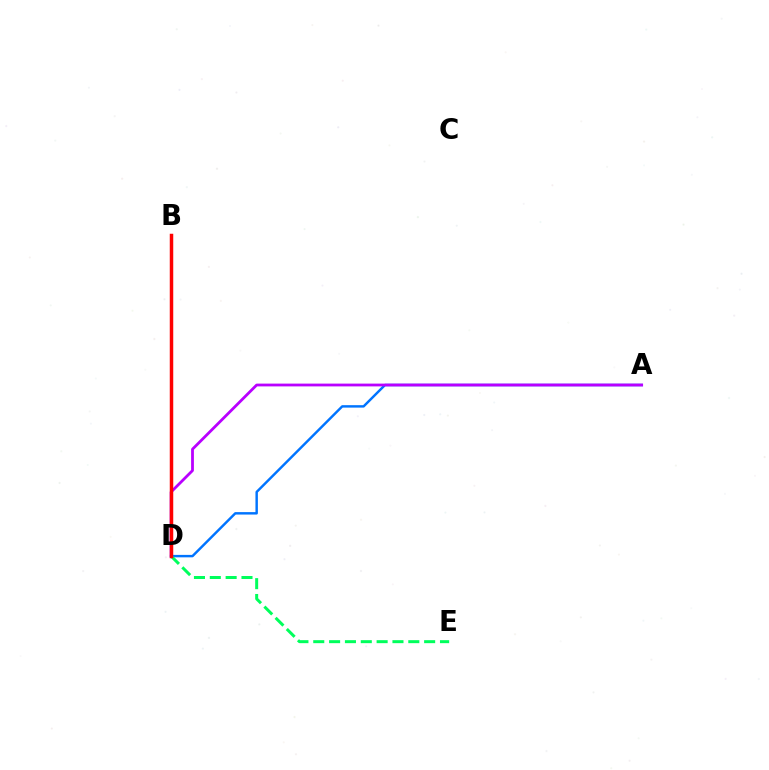{('A', 'D'): [{'color': '#0074ff', 'line_style': 'solid', 'thickness': 1.76}, {'color': '#b900ff', 'line_style': 'solid', 'thickness': 2.01}], ('B', 'D'): [{'color': '#d1ff00', 'line_style': 'dotted', 'thickness': 2.02}, {'color': '#ff0000', 'line_style': 'solid', 'thickness': 2.51}], ('D', 'E'): [{'color': '#00ff5c', 'line_style': 'dashed', 'thickness': 2.15}]}